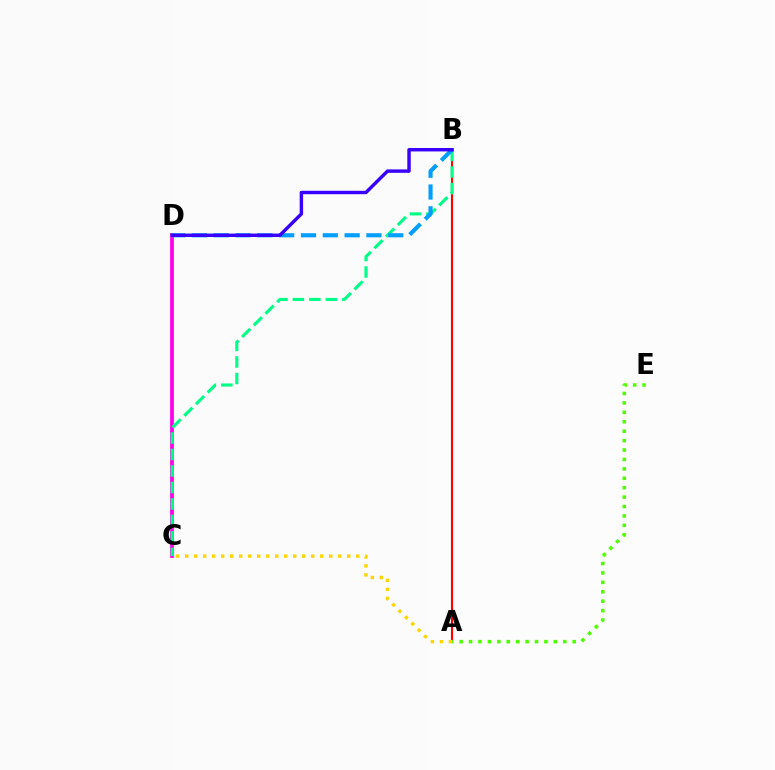{('A', 'B'): [{'color': '#ff0000', 'line_style': 'solid', 'thickness': 1.52}], ('C', 'D'): [{'color': '#ff00ed', 'line_style': 'solid', 'thickness': 2.7}], ('B', 'C'): [{'color': '#00ff86', 'line_style': 'dashed', 'thickness': 2.24}], ('B', 'D'): [{'color': '#009eff', 'line_style': 'dashed', 'thickness': 2.96}, {'color': '#3700ff', 'line_style': 'solid', 'thickness': 2.46}], ('A', 'E'): [{'color': '#4fff00', 'line_style': 'dotted', 'thickness': 2.56}], ('A', 'C'): [{'color': '#ffd500', 'line_style': 'dotted', 'thickness': 2.45}]}